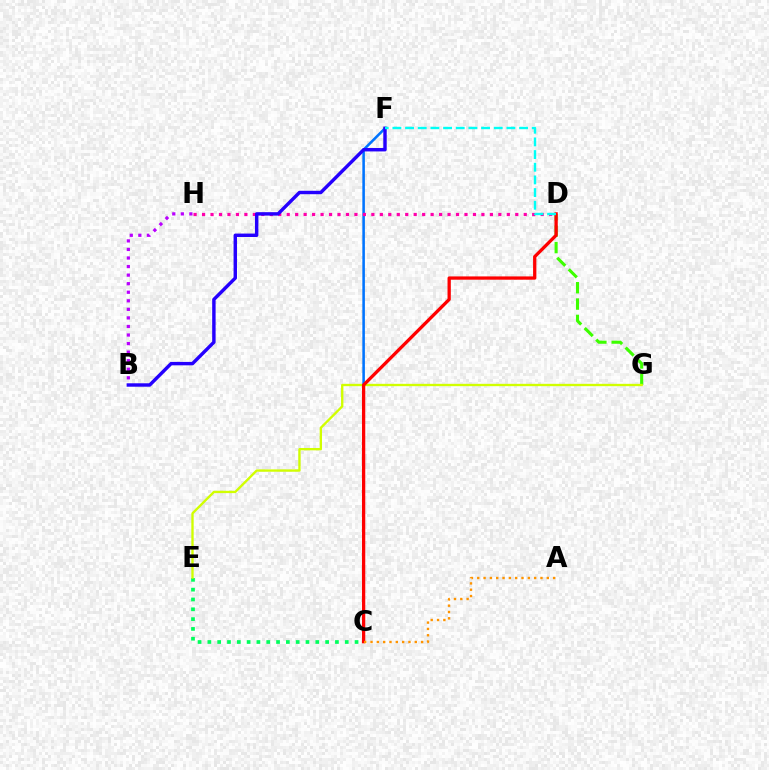{('D', 'G'): [{'color': '#3dff00', 'line_style': 'dashed', 'thickness': 2.22}], ('C', 'E'): [{'color': '#00ff5c', 'line_style': 'dotted', 'thickness': 2.67}], ('E', 'G'): [{'color': '#d1ff00', 'line_style': 'solid', 'thickness': 1.69}], ('C', 'F'): [{'color': '#0074ff', 'line_style': 'solid', 'thickness': 1.84}], ('C', 'D'): [{'color': '#ff0000', 'line_style': 'solid', 'thickness': 2.37}], ('D', 'H'): [{'color': '#ff00ac', 'line_style': 'dotted', 'thickness': 2.3}], ('B', 'H'): [{'color': '#b900ff', 'line_style': 'dotted', 'thickness': 2.33}], ('B', 'F'): [{'color': '#2500ff', 'line_style': 'solid', 'thickness': 2.46}], ('A', 'C'): [{'color': '#ff9400', 'line_style': 'dotted', 'thickness': 1.72}], ('D', 'F'): [{'color': '#00fff6', 'line_style': 'dashed', 'thickness': 1.72}]}